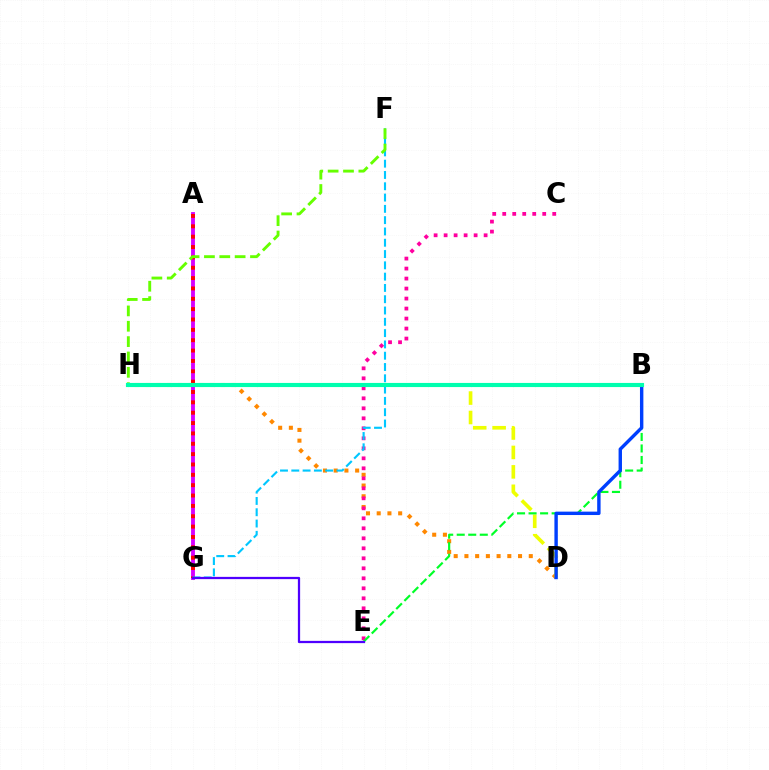{('D', 'H'): [{'color': '#ff8800', 'line_style': 'dotted', 'thickness': 2.91}, {'color': '#eeff00', 'line_style': 'dashed', 'thickness': 2.64}], ('C', 'E'): [{'color': '#ff00a0', 'line_style': 'dotted', 'thickness': 2.72}], ('A', 'G'): [{'color': '#d600ff', 'line_style': 'solid', 'thickness': 2.78}, {'color': '#ff0000', 'line_style': 'dotted', 'thickness': 2.81}], ('B', 'E'): [{'color': '#00ff27', 'line_style': 'dashed', 'thickness': 1.57}], ('B', 'D'): [{'color': '#003fff', 'line_style': 'solid', 'thickness': 2.45}], ('F', 'G'): [{'color': '#00c7ff', 'line_style': 'dashed', 'thickness': 1.53}], ('E', 'G'): [{'color': '#4f00ff', 'line_style': 'solid', 'thickness': 1.62}], ('F', 'H'): [{'color': '#66ff00', 'line_style': 'dashed', 'thickness': 2.09}], ('B', 'H'): [{'color': '#00ffaf', 'line_style': 'solid', 'thickness': 2.97}]}